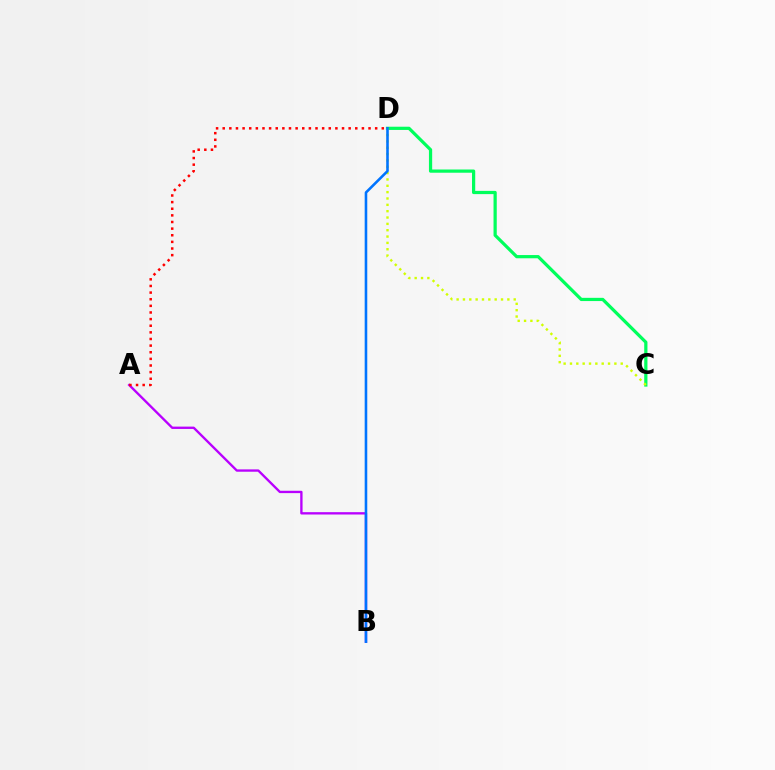{('A', 'B'): [{'color': '#b900ff', 'line_style': 'solid', 'thickness': 1.69}], ('C', 'D'): [{'color': '#00ff5c', 'line_style': 'solid', 'thickness': 2.32}, {'color': '#d1ff00', 'line_style': 'dotted', 'thickness': 1.72}], ('A', 'D'): [{'color': '#ff0000', 'line_style': 'dotted', 'thickness': 1.8}], ('B', 'D'): [{'color': '#0074ff', 'line_style': 'solid', 'thickness': 1.86}]}